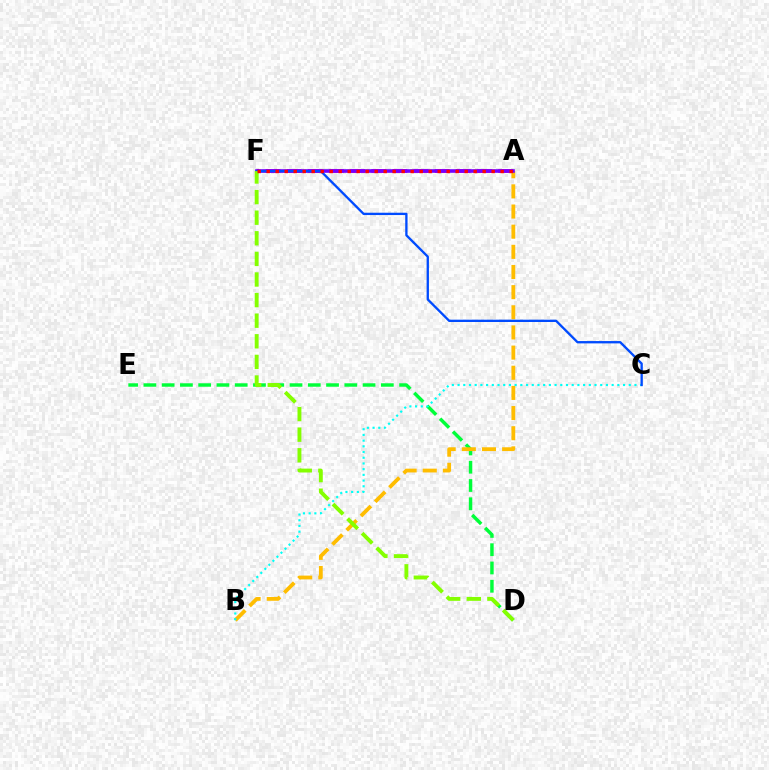{('D', 'E'): [{'color': '#00ff39', 'line_style': 'dashed', 'thickness': 2.48}], ('A', 'B'): [{'color': '#ffbd00', 'line_style': 'dashed', 'thickness': 2.74}], ('B', 'C'): [{'color': '#00fff6', 'line_style': 'dotted', 'thickness': 1.55}], ('A', 'F'): [{'color': '#ff00cf', 'line_style': 'dashed', 'thickness': 2.87}, {'color': '#7200ff', 'line_style': 'solid', 'thickness': 2.59}, {'color': '#ff0000', 'line_style': 'dotted', 'thickness': 2.45}], ('C', 'F'): [{'color': '#004bff', 'line_style': 'solid', 'thickness': 1.67}], ('D', 'F'): [{'color': '#84ff00', 'line_style': 'dashed', 'thickness': 2.8}]}